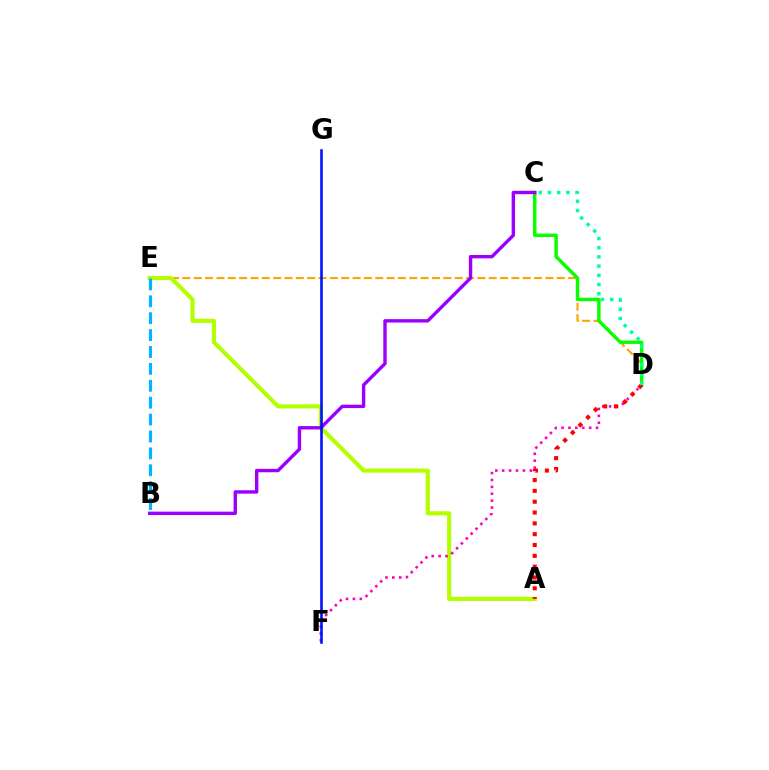{('D', 'E'): [{'color': '#ffa500', 'line_style': 'dashed', 'thickness': 1.54}], ('A', 'E'): [{'color': '#b3ff00', 'line_style': 'solid', 'thickness': 3.0}], ('C', 'D'): [{'color': '#08ff00', 'line_style': 'solid', 'thickness': 2.47}, {'color': '#00ff9d', 'line_style': 'dotted', 'thickness': 2.5}], ('B', 'C'): [{'color': '#9b00ff', 'line_style': 'solid', 'thickness': 2.45}], ('D', 'F'): [{'color': '#ff00bd', 'line_style': 'dotted', 'thickness': 1.87}], ('A', 'D'): [{'color': '#ff0000', 'line_style': 'dotted', 'thickness': 2.94}], ('B', 'E'): [{'color': '#00b5ff', 'line_style': 'dashed', 'thickness': 2.3}], ('F', 'G'): [{'color': '#0010ff', 'line_style': 'solid', 'thickness': 1.86}]}